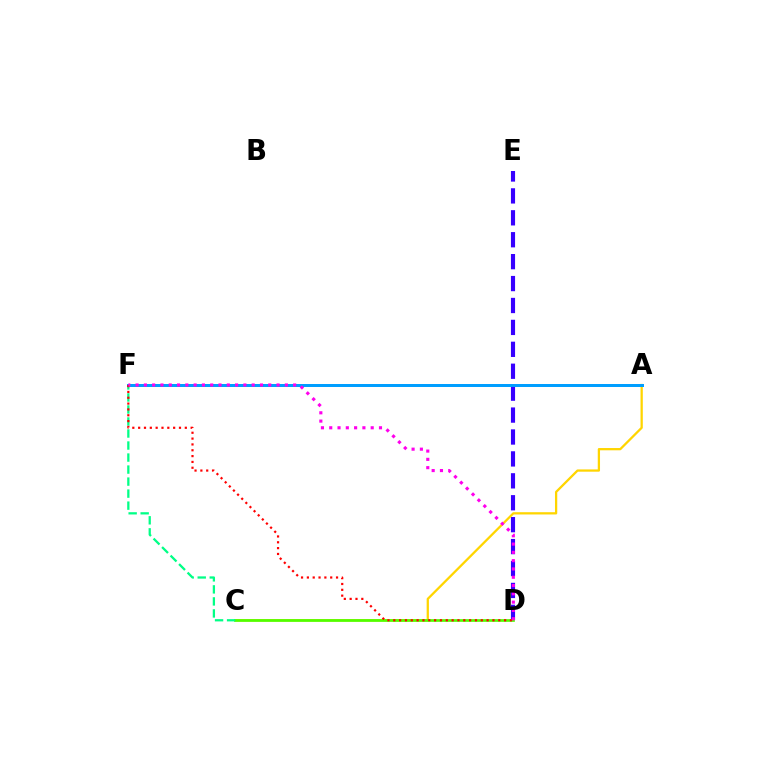{('D', 'E'): [{'color': '#3700ff', 'line_style': 'dashed', 'thickness': 2.98}], ('A', 'C'): [{'color': '#ffd500', 'line_style': 'solid', 'thickness': 1.63}], ('C', 'D'): [{'color': '#4fff00', 'line_style': 'solid', 'thickness': 1.94}], ('C', 'F'): [{'color': '#00ff86', 'line_style': 'dashed', 'thickness': 1.63}], ('A', 'F'): [{'color': '#009eff', 'line_style': 'solid', 'thickness': 2.16}], ('D', 'F'): [{'color': '#ff0000', 'line_style': 'dotted', 'thickness': 1.58}, {'color': '#ff00ed', 'line_style': 'dotted', 'thickness': 2.25}]}